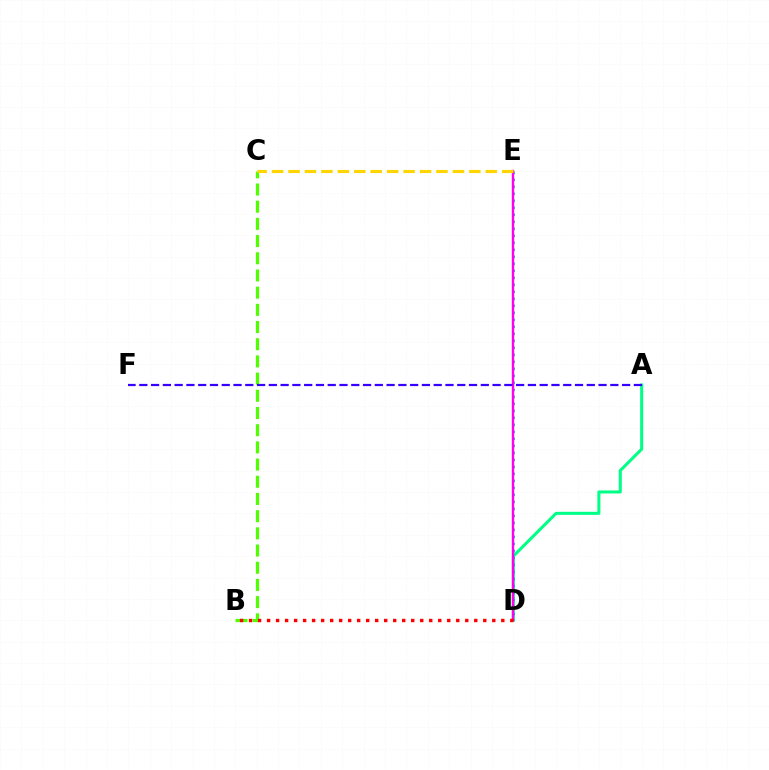{('A', 'D'): [{'color': '#00ff86', 'line_style': 'solid', 'thickness': 2.19}], ('B', 'C'): [{'color': '#4fff00', 'line_style': 'dashed', 'thickness': 2.34}], ('D', 'E'): [{'color': '#009eff', 'line_style': 'dotted', 'thickness': 1.9}, {'color': '#ff00ed', 'line_style': 'solid', 'thickness': 1.71}], ('B', 'D'): [{'color': '#ff0000', 'line_style': 'dotted', 'thickness': 2.45}], ('C', 'E'): [{'color': '#ffd500', 'line_style': 'dashed', 'thickness': 2.23}], ('A', 'F'): [{'color': '#3700ff', 'line_style': 'dashed', 'thickness': 1.6}]}